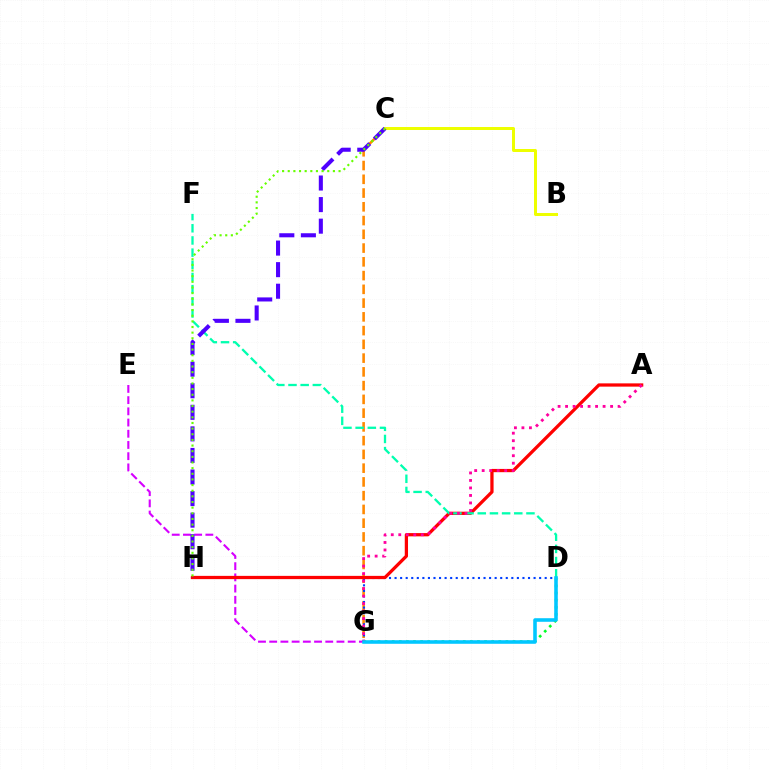{('D', 'G'): [{'color': '#00ff27', 'line_style': 'dotted', 'thickness': 1.93}, {'color': '#003fff', 'line_style': 'dotted', 'thickness': 1.51}, {'color': '#00c7ff', 'line_style': 'solid', 'thickness': 2.57}], ('E', 'G'): [{'color': '#d600ff', 'line_style': 'dashed', 'thickness': 1.52}], ('C', 'G'): [{'color': '#ff8800', 'line_style': 'dashed', 'thickness': 1.87}], ('B', 'C'): [{'color': '#eeff00', 'line_style': 'solid', 'thickness': 2.16}], ('A', 'H'): [{'color': '#ff0000', 'line_style': 'solid', 'thickness': 2.34}], ('D', 'F'): [{'color': '#00ffaf', 'line_style': 'dashed', 'thickness': 1.65}], ('C', 'H'): [{'color': '#4f00ff', 'line_style': 'dashed', 'thickness': 2.93}, {'color': '#66ff00', 'line_style': 'dotted', 'thickness': 1.53}], ('A', 'G'): [{'color': '#ff00a0', 'line_style': 'dotted', 'thickness': 2.04}]}